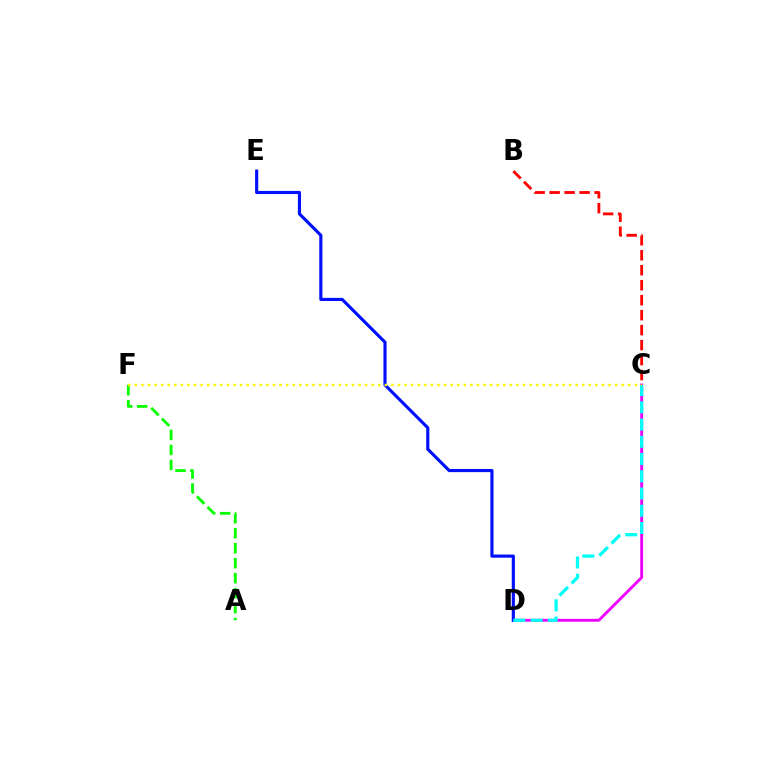{('C', 'D'): [{'color': '#ee00ff', 'line_style': 'solid', 'thickness': 2.07}, {'color': '#00fff6', 'line_style': 'dashed', 'thickness': 2.34}], ('D', 'E'): [{'color': '#0010ff', 'line_style': 'solid', 'thickness': 2.26}], ('B', 'C'): [{'color': '#ff0000', 'line_style': 'dashed', 'thickness': 2.03}], ('A', 'F'): [{'color': '#08ff00', 'line_style': 'dashed', 'thickness': 2.04}], ('C', 'F'): [{'color': '#fcf500', 'line_style': 'dotted', 'thickness': 1.79}]}